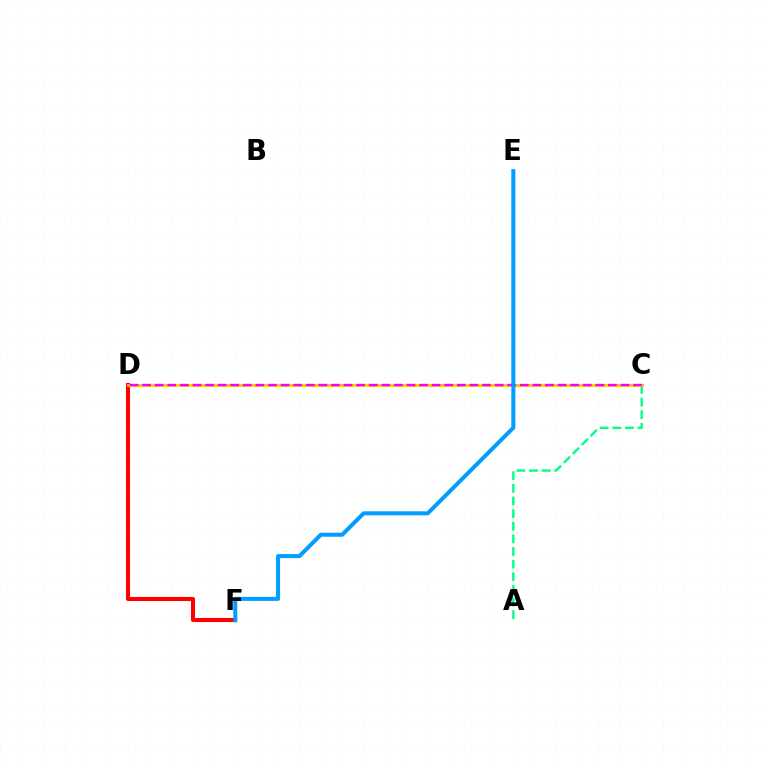{('A', 'C'): [{'color': '#00ff86', 'line_style': 'dashed', 'thickness': 1.72}], ('C', 'D'): [{'color': '#3700ff', 'line_style': 'solid', 'thickness': 2.03}, {'color': '#4fff00', 'line_style': 'dashed', 'thickness': 1.96}, {'color': '#ffd500', 'line_style': 'solid', 'thickness': 2.0}, {'color': '#ff00ed', 'line_style': 'dashed', 'thickness': 1.71}], ('D', 'F'): [{'color': '#ff0000', 'line_style': 'solid', 'thickness': 2.92}], ('E', 'F'): [{'color': '#009eff', 'line_style': 'solid', 'thickness': 2.9}]}